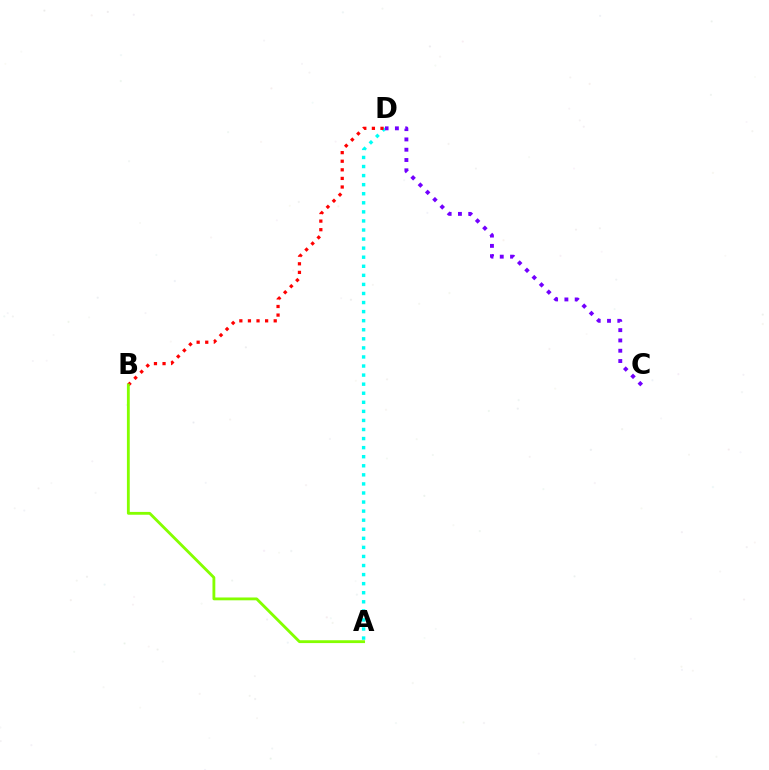{('A', 'D'): [{'color': '#00fff6', 'line_style': 'dotted', 'thickness': 2.46}], ('B', 'D'): [{'color': '#ff0000', 'line_style': 'dotted', 'thickness': 2.33}], ('C', 'D'): [{'color': '#7200ff', 'line_style': 'dotted', 'thickness': 2.8}], ('A', 'B'): [{'color': '#84ff00', 'line_style': 'solid', 'thickness': 2.04}]}